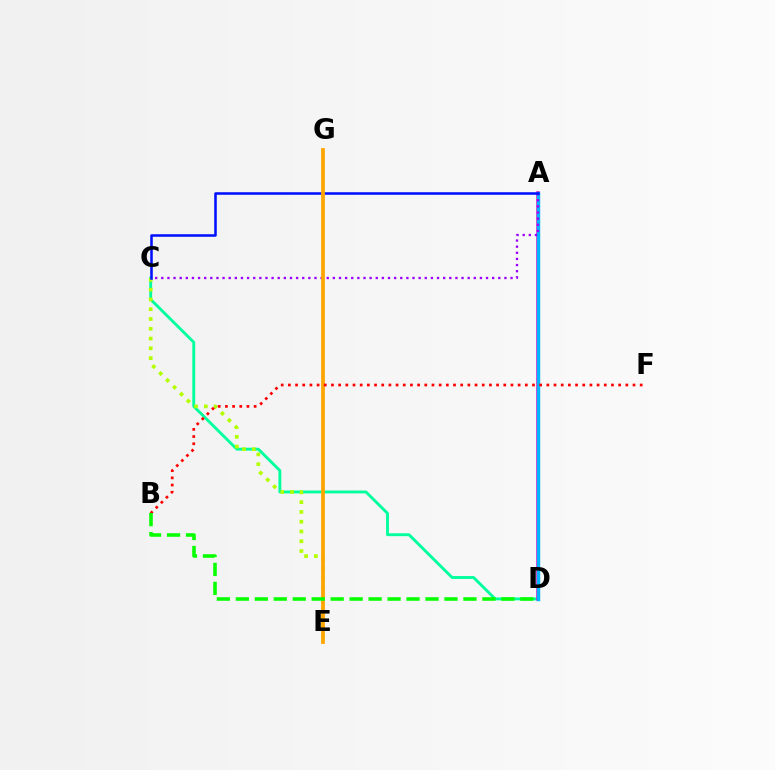{('C', 'D'): [{'color': '#00ff9d', 'line_style': 'solid', 'thickness': 2.07}], ('A', 'D'): [{'color': '#ff00bd', 'line_style': 'solid', 'thickness': 2.54}, {'color': '#00b5ff', 'line_style': 'solid', 'thickness': 2.46}], ('A', 'C'): [{'color': '#9b00ff', 'line_style': 'dotted', 'thickness': 1.66}, {'color': '#0010ff', 'line_style': 'solid', 'thickness': 1.83}], ('C', 'E'): [{'color': '#b3ff00', 'line_style': 'dotted', 'thickness': 2.66}], ('E', 'G'): [{'color': '#ffa500', 'line_style': 'solid', 'thickness': 2.71}], ('B', 'F'): [{'color': '#ff0000', 'line_style': 'dotted', 'thickness': 1.95}], ('B', 'D'): [{'color': '#08ff00', 'line_style': 'dashed', 'thickness': 2.58}]}